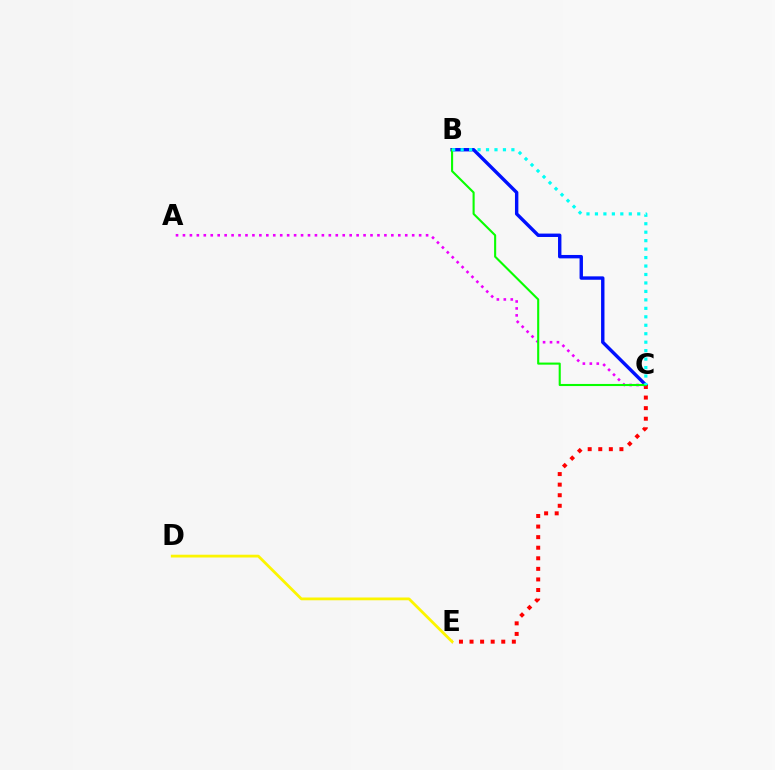{('B', 'C'): [{'color': '#0010ff', 'line_style': 'solid', 'thickness': 2.45}, {'color': '#08ff00', 'line_style': 'solid', 'thickness': 1.51}, {'color': '#00fff6', 'line_style': 'dotted', 'thickness': 2.3}], ('C', 'E'): [{'color': '#ff0000', 'line_style': 'dotted', 'thickness': 2.87}], ('A', 'C'): [{'color': '#ee00ff', 'line_style': 'dotted', 'thickness': 1.89}], ('D', 'E'): [{'color': '#fcf500', 'line_style': 'solid', 'thickness': 2.0}]}